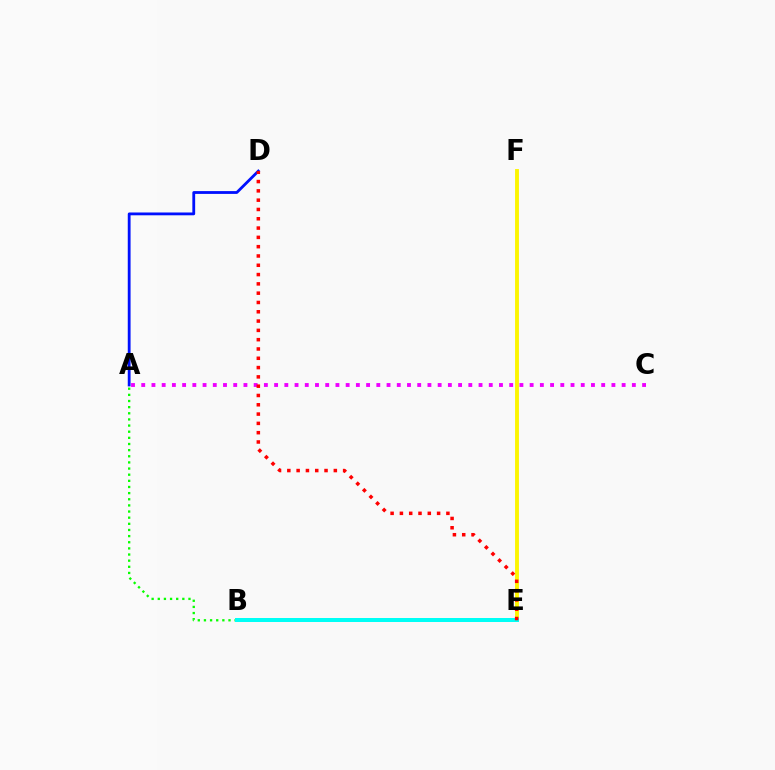{('E', 'F'): [{'color': '#fcf500', 'line_style': 'solid', 'thickness': 2.79}], ('A', 'D'): [{'color': '#0010ff', 'line_style': 'solid', 'thickness': 2.02}], ('A', 'B'): [{'color': '#08ff00', 'line_style': 'dotted', 'thickness': 1.67}], ('B', 'E'): [{'color': '#00fff6', 'line_style': 'solid', 'thickness': 2.88}], ('A', 'C'): [{'color': '#ee00ff', 'line_style': 'dotted', 'thickness': 2.78}], ('D', 'E'): [{'color': '#ff0000', 'line_style': 'dotted', 'thickness': 2.53}]}